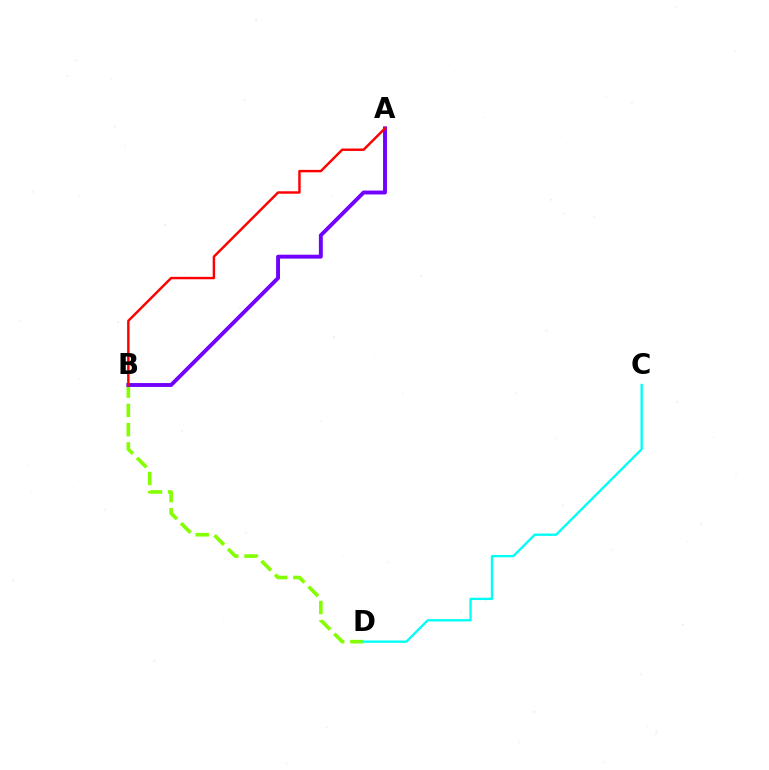{('B', 'D'): [{'color': '#84ff00', 'line_style': 'dashed', 'thickness': 2.61}], ('C', 'D'): [{'color': '#00fff6', 'line_style': 'solid', 'thickness': 1.68}], ('A', 'B'): [{'color': '#7200ff', 'line_style': 'solid', 'thickness': 2.8}, {'color': '#ff0000', 'line_style': 'solid', 'thickness': 1.76}]}